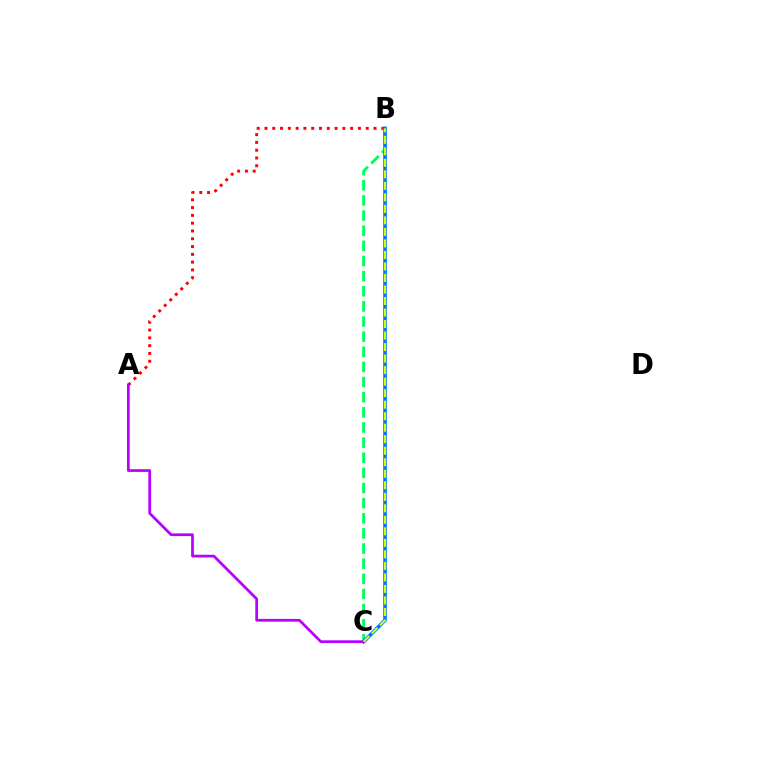{('A', 'B'): [{'color': '#ff0000', 'line_style': 'dotted', 'thickness': 2.12}], ('B', 'C'): [{'color': '#00ff5c', 'line_style': 'dashed', 'thickness': 2.06}, {'color': '#0074ff', 'line_style': 'solid', 'thickness': 2.61}, {'color': '#d1ff00', 'line_style': 'dashed', 'thickness': 1.56}], ('A', 'C'): [{'color': '#b900ff', 'line_style': 'solid', 'thickness': 1.97}]}